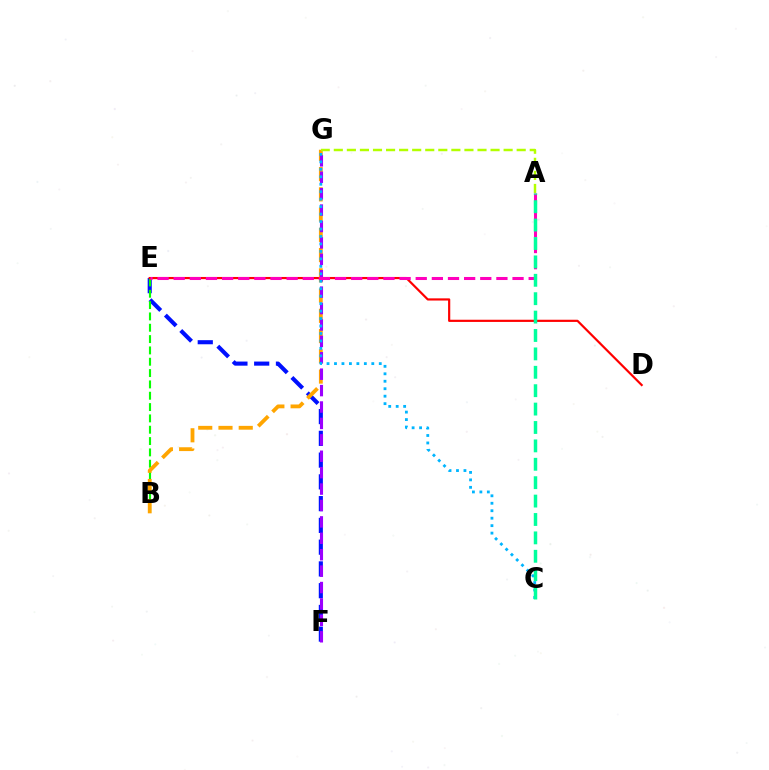{('E', 'F'): [{'color': '#0010ff', 'line_style': 'dashed', 'thickness': 2.96}], ('B', 'E'): [{'color': '#08ff00', 'line_style': 'dashed', 'thickness': 1.54}], ('D', 'E'): [{'color': '#ff0000', 'line_style': 'solid', 'thickness': 1.57}], ('B', 'G'): [{'color': '#ffa500', 'line_style': 'dashed', 'thickness': 2.75}], ('F', 'G'): [{'color': '#9b00ff', 'line_style': 'dashed', 'thickness': 2.23}], ('C', 'G'): [{'color': '#00b5ff', 'line_style': 'dotted', 'thickness': 2.03}], ('A', 'E'): [{'color': '#ff00bd', 'line_style': 'dashed', 'thickness': 2.19}], ('A', 'G'): [{'color': '#b3ff00', 'line_style': 'dashed', 'thickness': 1.77}], ('A', 'C'): [{'color': '#00ff9d', 'line_style': 'dashed', 'thickness': 2.5}]}